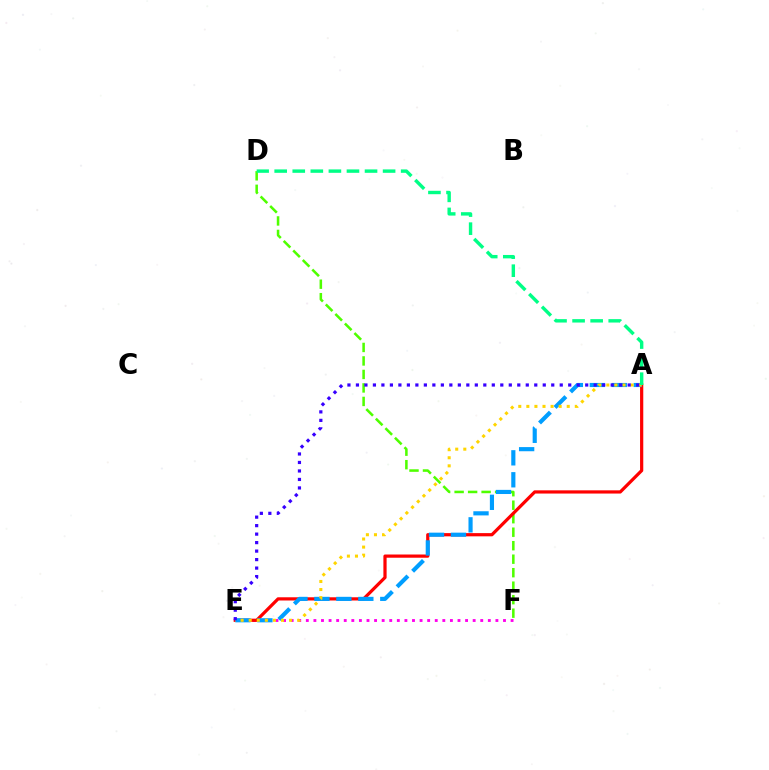{('E', 'F'): [{'color': '#ff00ed', 'line_style': 'dotted', 'thickness': 2.06}], ('D', 'F'): [{'color': '#4fff00', 'line_style': 'dashed', 'thickness': 1.83}], ('A', 'E'): [{'color': '#ff0000', 'line_style': 'solid', 'thickness': 2.32}, {'color': '#009eff', 'line_style': 'dashed', 'thickness': 2.98}, {'color': '#ffd500', 'line_style': 'dotted', 'thickness': 2.19}, {'color': '#3700ff', 'line_style': 'dotted', 'thickness': 2.31}], ('A', 'D'): [{'color': '#00ff86', 'line_style': 'dashed', 'thickness': 2.45}]}